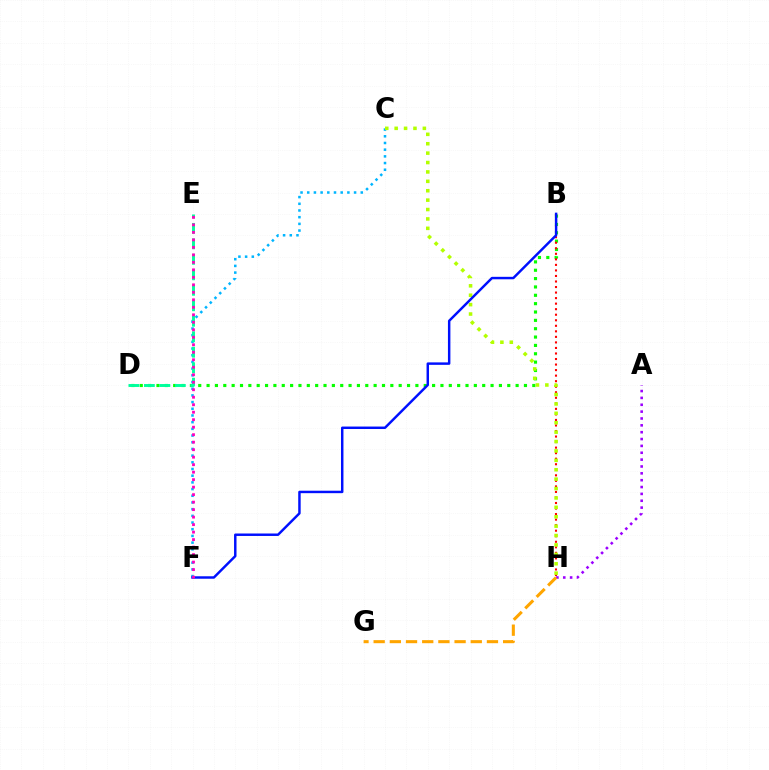{('C', 'F'): [{'color': '#00b5ff', 'line_style': 'dotted', 'thickness': 1.82}], ('B', 'D'): [{'color': '#08ff00', 'line_style': 'dotted', 'thickness': 2.27}], ('A', 'H'): [{'color': '#9b00ff', 'line_style': 'dotted', 'thickness': 1.86}], ('B', 'H'): [{'color': '#ff0000', 'line_style': 'dotted', 'thickness': 1.5}], ('D', 'E'): [{'color': '#00ff9d', 'line_style': 'dashed', 'thickness': 2.1}], ('C', 'H'): [{'color': '#b3ff00', 'line_style': 'dotted', 'thickness': 2.55}], ('B', 'F'): [{'color': '#0010ff', 'line_style': 'solid', 'thickness': 1.77}], ('E', 'F'): [{'color': '#ff00bd', 'line_style': 'dotted', 'thickness': 2.04}], ('G', 'H'): [{'color': '#ffa500', 'line_style': 'dashed', 'thickness': 2.2}]}